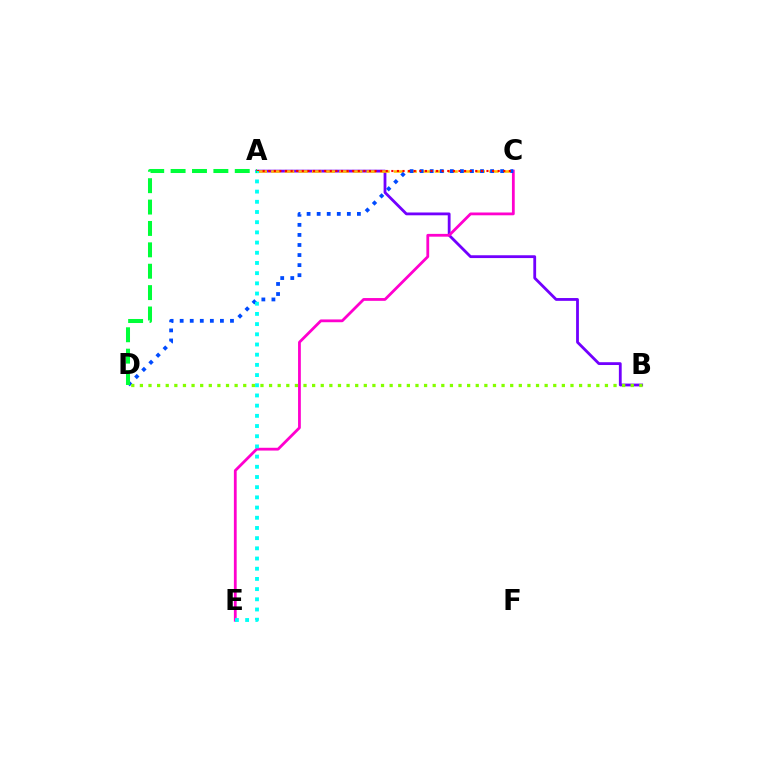{('A', 'B'): [{'color': '#7200ff', 'line_style': 'solid', 'thickness': 2.02}], ('A', 'C'): [{'color': '#ffbd00', 'line_style': 'dashed', 'thickness': 1.85}, {'color': '#ff0000', 'line_style': 'dotted', 'thickness': 1.52}], ('C', 'E'): [{'color': '#ff00cf', 'line_style': 'solid', 'thickness': 2.01}], ('C', 'D'): [{'color': '#004bff', 'line_style': 'dotted', 'thickness': 2.73}], ('B', 'D'): [{'color': '#84ff00', 'line_style': 'dotted', 'thickness': 2.34}], ('A', 'E'): [{'color': '#00fff6', 'line_style': 'dotted', 'thickness': 2.77}], ('A', 'D'): [{'color': '#00ff39', 'line_style': 'dashed', 'thickness': 2.91}]}